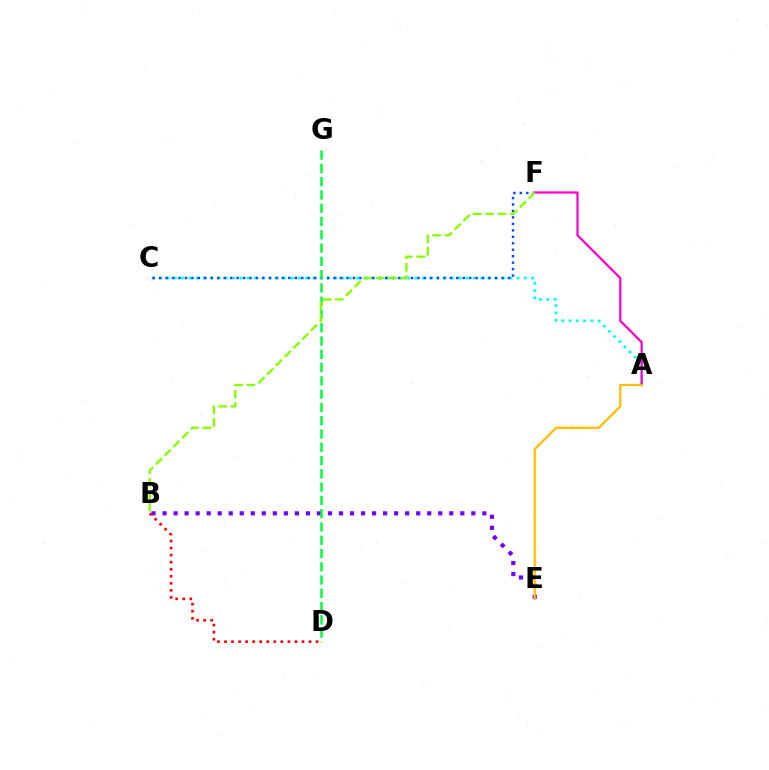{('A', 'C'): [{'color': '#00fff6', 'line_style': 'dotted', 'thickness': 1.98}], ('C', 'F'): [{'color': '#004bff', 'line_style': 'dotted', 'thickness': 1.76}], ('B', 'E'): [{'color': '#7200ff', 'line_style': 'dotted', 'thickness': 3.0}], ('B', 'D'): [{'color': '#ff0000', 'line_style': 'dotted', 'thickness': 1.91}], ('A', 'F'): [{'color': '#ff00cf', 'line_style': 'solid', 'thickness': 1.61}], ('D', 'G'): [{'color': '#00ff39', 'line_style': 'dashed', 'thickness': 1.8}], ('B', 'F'): [{'color': '#84ff00', 'line_style': 'dashed', 'thickness': 1.68}], ('A', 'E'): [{'color': '#ffbd00', 'line_style': 'solid', 'thickness': 1.6}]}